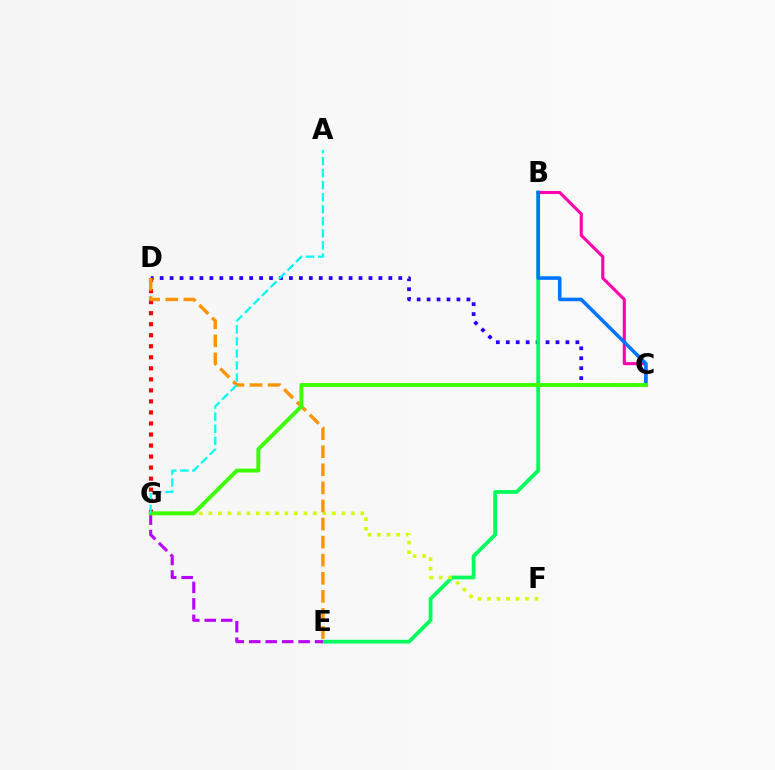{('C', 'D'): [{'color': '#2500ff', 'line_style': 'dotted', 'thickness': 2.7}], ('B', 'E'): [{'color': '#00ff5c', 'line_style': 'solid', 'thickness': 2.72}], ('F', 'G'): [{'color': '#d1ff00', 'line_style': 'dotted', 'thickness': 2.58}], ('B', 'C'): [{'color': '#ff00ac', 'line_style': 'solid', 'thickness': 2.23}, {'color': '#0074ff', 'line_style': 'solid', 'thickness': 2.57}], ('E', 'G'): [{'color': '#b900ff', 'line_style': 'dashed', 'thickness': 2.24}], ('D', 'G'): [{'color': '#ff0000', 'line_style': 'dotted', 'thickness': 3.0}], ('D', 'E'): [{'color': '#ff9400', 'line_style': 'dashed', 'thickness': 2.46}], ('C', 'G'): [{'color': '#3dff00', 'line_style': 'solid', 'thickness': 2.84}], ('A', 'G'): [{'color': '#00fff6', 'line_style': 'dashed', 'thickness': 1.64}]}